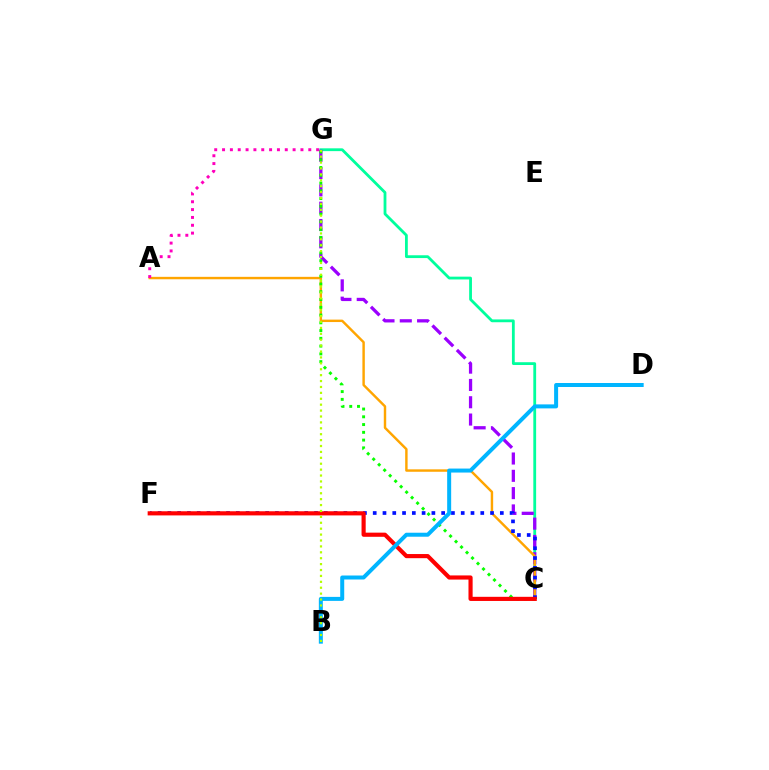{('C', 'G'): [{'color': '#00ff9d', 'line_style': 'solid', 'thickness': 2.02}, {'color': '#9b00ff', 'line_style': 'dashed', 'thickness': 2.35}, {'color': '#08ff00', 'line_style': 'dotted', 'thickness': 2.11}], ('A', 'C'): [{'color': '#ffa500', 'line_style': 'solid', 'thickness': 1.75}], ('A', 'G'): [{'color': '#ff00bd', 'line_style': 'dotted', 'thickness': 2.13}], ('C', 'F'): [{'color': '#0010ff', 'line_style': 'dotted', 'thickness': 2.66}, {'color': '#ff0000', 'line_style': 'solid', 'thickness': 2.99}], ('B', 'D'): [{'color': '#00b5ff', 'line_style': 'solid', 'thickness': 2.88}], ('B', 'G'): [{'color': '#b3ff00', 'line_style': 'dotted', 'thickness': 1.6}]}